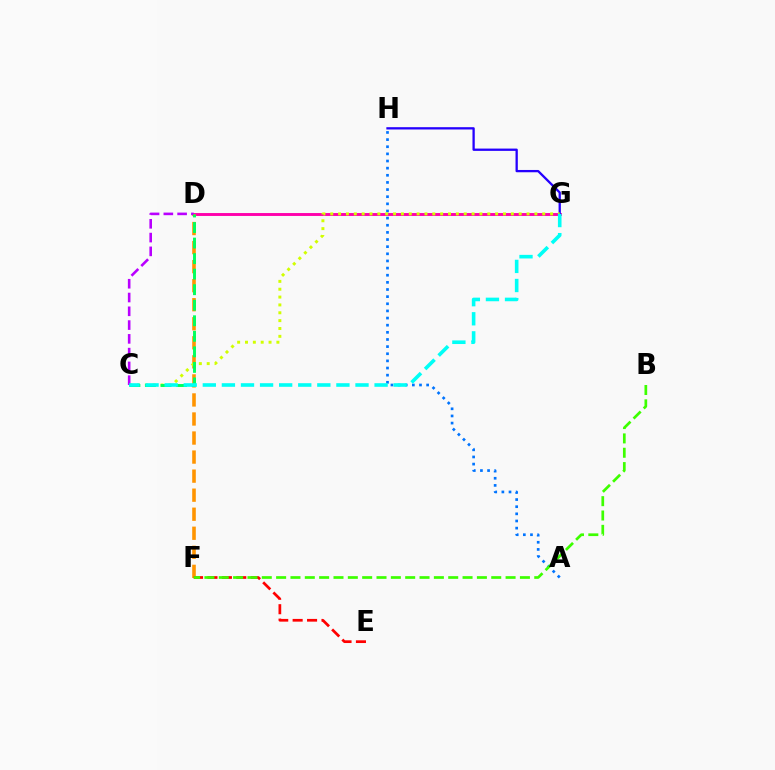{('D', 'G'): [{'color': '#ff00ac', 'line_style': 'solid', 'thickness': 2.08}], ('D', 'F'): [{'color': '#ff9400', 'line_style': 'dashed', 'thickness': 2.59}], ('A', 'H'): [{'color': '#0074ff', 'line_style': 'dotted', 'thickness': 1.94}], ('G', 'H'): [{'color': '#2500ff', 'line_style': 'solid', 'thickness': 1.65}], ('E', 'F'): [{'color': '#ff0000', 'line_style': 'dashed', 'thickness': 1.96}], ('C', 'G'): [{'color': '#d1ff00', 'line_style': 'dotted', 'thickness': 2.13}, {'color': '#00fff6', 'line_style': 'dashed', 'thickness': 2.59}], ('C', 'D'): [{'color': '#b900ff', 'line_style': 'dashed', 'thickness': 1.87}, {'color': '#00ff5c', 'line_style': 'dashed', 'thickness': 2.11}], ('B', 'F'): [{'color': '#3dff00', 'line_style': 'dashed', 'thickness': 1.95}]}